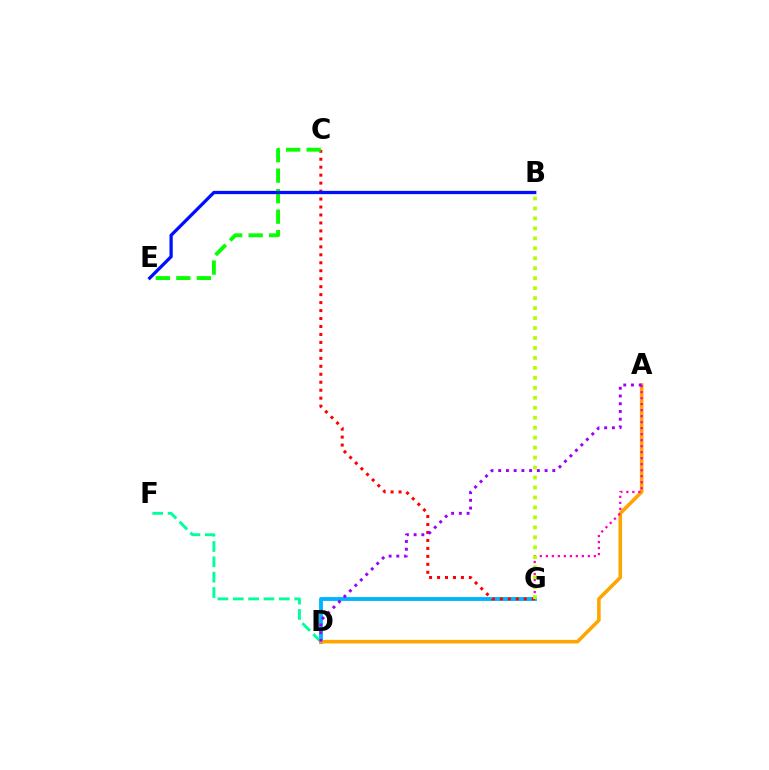{('D', 'G'): [{'color': '#00b5ff', 'line_style': 'solid', 'thickness': 2.78}], ('D', 'F'): [{'color': '#00ff9d', 'line_style': 'dashed', 'thickness': 2.09}], ('C', 'G'): [{'color': '#ff0000', 'line_style': 'dotted', 'thickness': 2.16}], ('C', 'E'): [{'color': '#08ff00', 'line_style': 'dashed', 'thickness': 2.79}], ('A', 'D'): [{'color': '#ffa500', 'line_style': 'solid', 'thickness': 2.57}, {'color': '#9b00ff', 'line_style': 'dotted', 'thickness': 2.1}], ('A', 'G'): [{'color': '#ff00bd', 'line_style': 'dotted', 'thickness': 1.63}], ('B', 'E'): [{'color': '#0010ff', 'line_style': 'solid', 'thickness': 2.35}], ('B', 'G'): [{'color': '#b3ff00', 'line_style': 'dotted', 'thickness': 2.71}]}